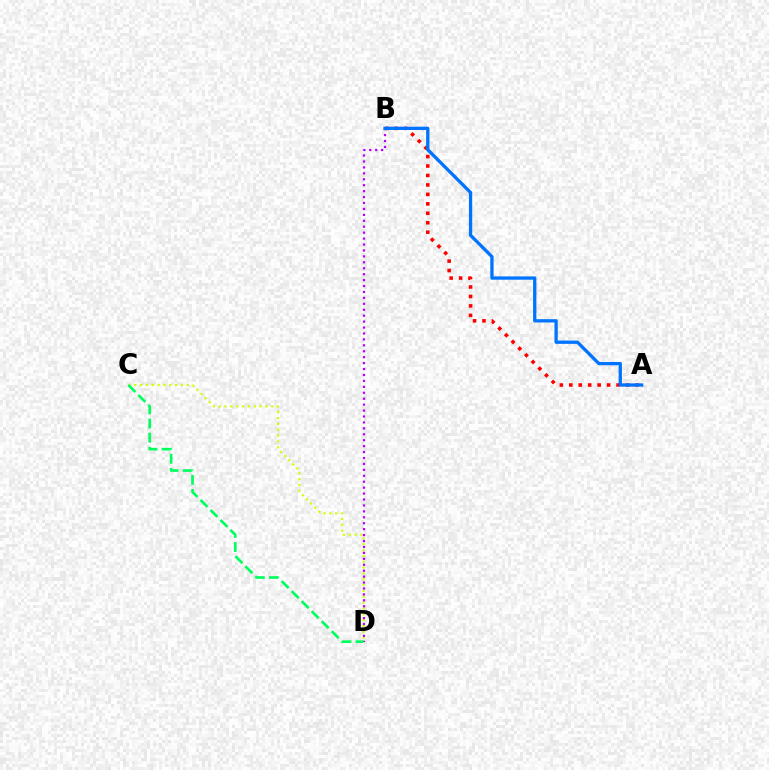{('A', 'B'): [{'color': '#ff0000', 'line_style': 'dotted', 'thickness': 2.57}, {'color': '#0074ff', 'line_style': 'solid', 'thickness': 2.38}], ('C', 'D'): [{'color': '#d1ff00', 'line_style': 'dotted', 'thickness': 1.58}, {'color': '#00ff5c', 'line_style': 'dashed', 'thickness': 1.92}], ('B', 'D'): [{'color': '#b900ff', 'line_style': 'dotted', 'thickness': 1.61}]}